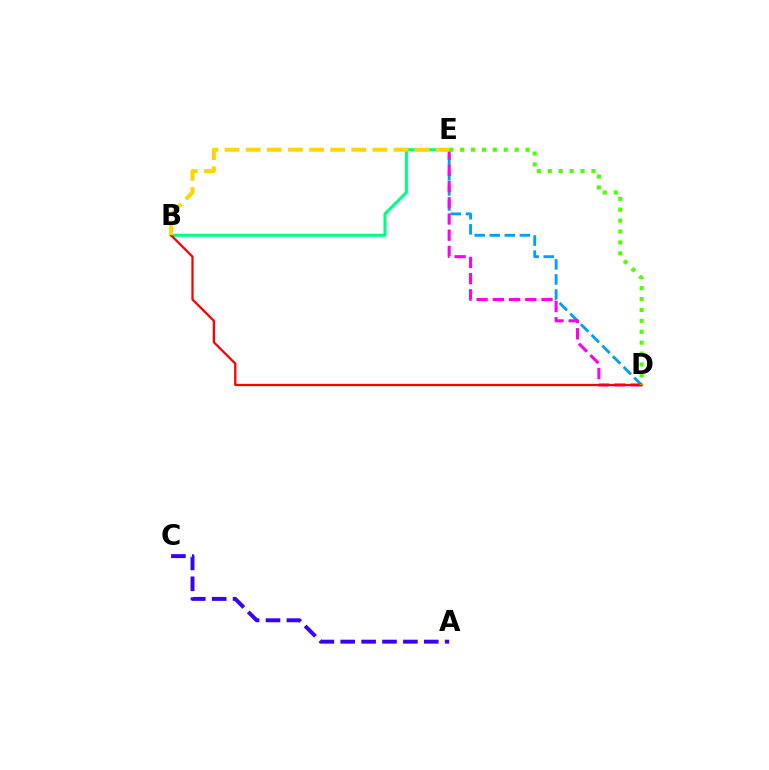{('B', 'E'): [{'color': '#00ff86', 'line_style': 'solid', 'thickness': 2.2}, {'color': '#ffd500', 'line_style': 'dashed', 'thickness': 2.87}], ('D', 'E'): [{'color': '#009eff', 'line_style': 'dashed', 'thickness': 2.05}, {'color': '#ff00ed', 'line_style': 'dashed', 'thickness': 2.2}, {'color': '#4fff00', 'line_style': 'dotted', 'thickness': 2.96}], ('B', 'D'): [{'color': '#ff0000', 'line_style': 'solid', 'thickness': 1.64}], ('A', 'C'): [{'color': '#3700ff', 'line_style': 'dashed', 'thickness': 2.84}]}